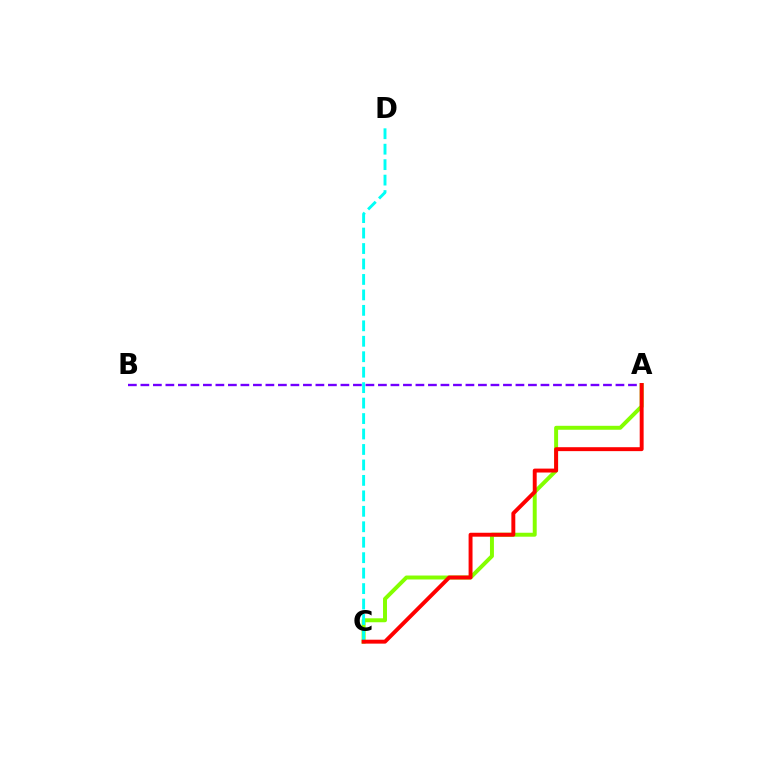{('A', 'C'): [{'color': '#84ff00', 'line_style': 'solid', 'thickness': 2.85}, {'color': '#ff0000', 'line_style': 'solid', 'thickness': 2.83}], ('A', 'B'): [{'color': '#7200ff', 'line_style': 'dashed', 'thickness': 1.7}], ('C', 'D'): [{'color': '#00fff6', 'line_style': 'dashed', 'thickness': 2.1}]}